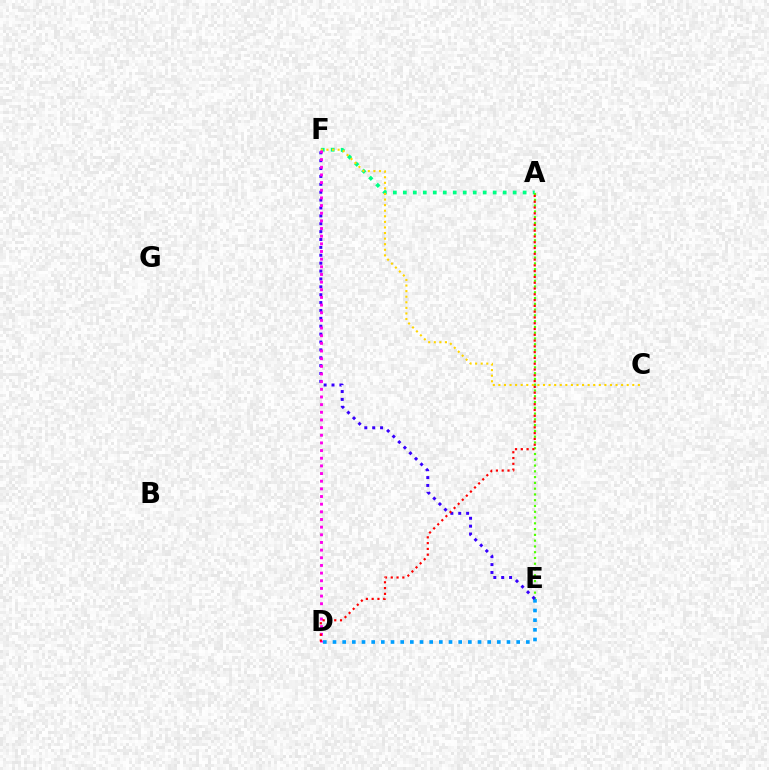{('A', 'F'): [{'color': '#00ff86', 'line_style': 'dotted', 'thickness': 2.71}], ('D', 'E'): [{'color': '#009eff', 'line_style': 'dotted', 'thickness': 2.63}], ('A', 'E'): [{'color': '#4fff00', 'line_style': 'dotted', 'thickness': 1.57}], ('E', 'F'): [{'color': '#3700ff', 'line_style': 'dotted', 'thickness': 2.14}], ('C', 'F'): [{'color': '#ffd500', 'line_style': 'dotted', 'thickness': 1.52}], ('D', 'F'): [{'color': '#ff00ed', 'line_style': 'dotted', 'thickness': 2.08}], ('A', 'D'): [{'color': '#ff0000', 'line_style': 'dotted', 'thickness': 1.57}]}